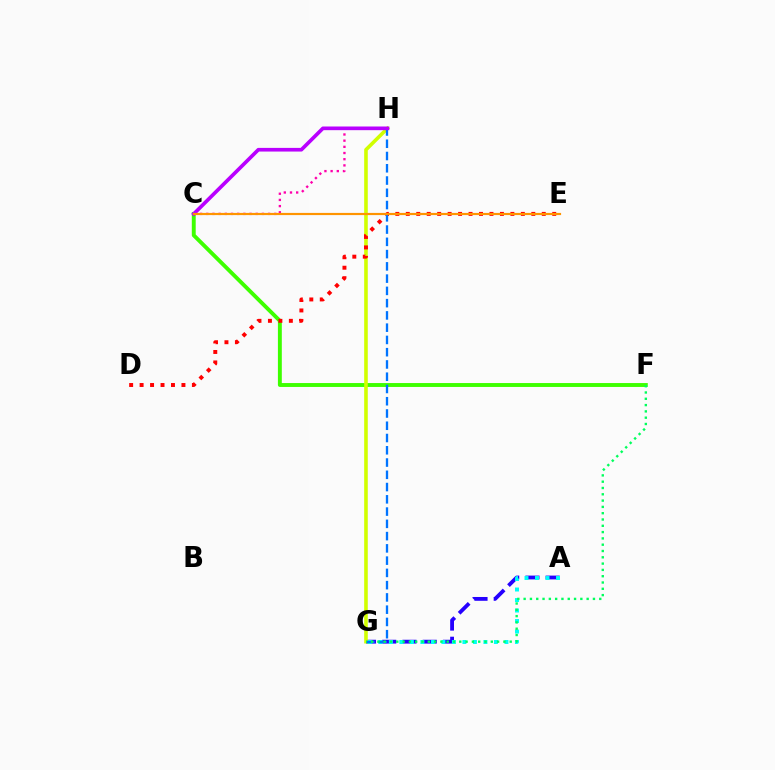{('C', 'F'): [{'color': '#3dff00', 'line_style': 'solid', 'thickness': 2.81}], ('A', 'G'): [{'color': '#2500ff', 'line_style': 'dashed', 'thickness': 2.75}, {'color': '#00fff6', 'line_style': 'dotted', 'thickness': 2.85}], ('G', 'H'): [{'color': '#d1ff00', 'line_style': 'solid', 'thickness': 2.59}, {'color': '#0074ff', 'line_style': 'dashed', 'thickness': 1.67}], ('D', 'E'): [{'color': '#ff0000', 'line_style': 'dotted', 'thickness': 2.84}], ('C', 'H'): [{'color': '#ff00ac', 'line_style': 'dotted', 'thickness': 1.68}, {'color': '#b900ff', 'line_style': 'solid', 'thickness': 2.64}], ('F', 'G'): [{'color': '#00ff5c', 'line_style': 'dotted', 'thickness': 1.71}], ('C', 'E'): [{'color': '#ff9400', 'line_style': 'solid', 'thickness': 1.57}]}